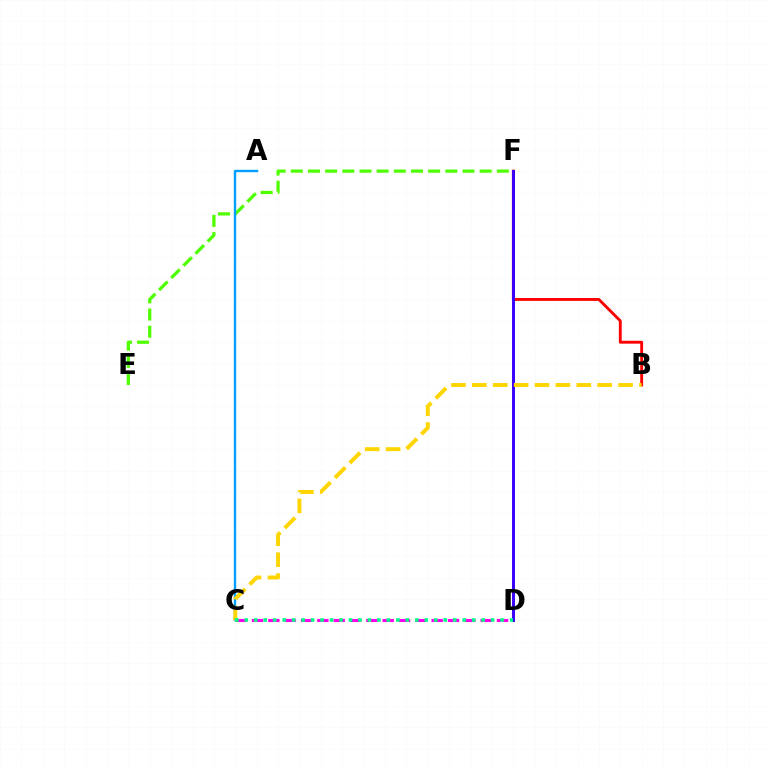{('E', 'F'): [{'color': '#4fff00', 'line_style': 'dashed', 'thickness': 2.33}], ('B', 'F'): [{'color': '#ff0000', 'line_style': 'solid', 'thickness': 2.06}], ('A', 'C'): [{'color': '#009eff', 'line_style': 'solid', 'thickness': 1.72}], ('C', 'D'): [{'color': '#ff00ed', 'line_style': 'dashed', 'thickness': 2.22}, {'color': '#00ff86', 'line_style': 'dotted', 'thickness': 2.57}], ('D', 'F'): [{'color': '#3700ff', 'line_style': 'solid', 'thickness': 2.11}], ('B', 'C'): [{'color': '#ffd500', 'line_style': 'dashed', 'thickness': 2.84}]}